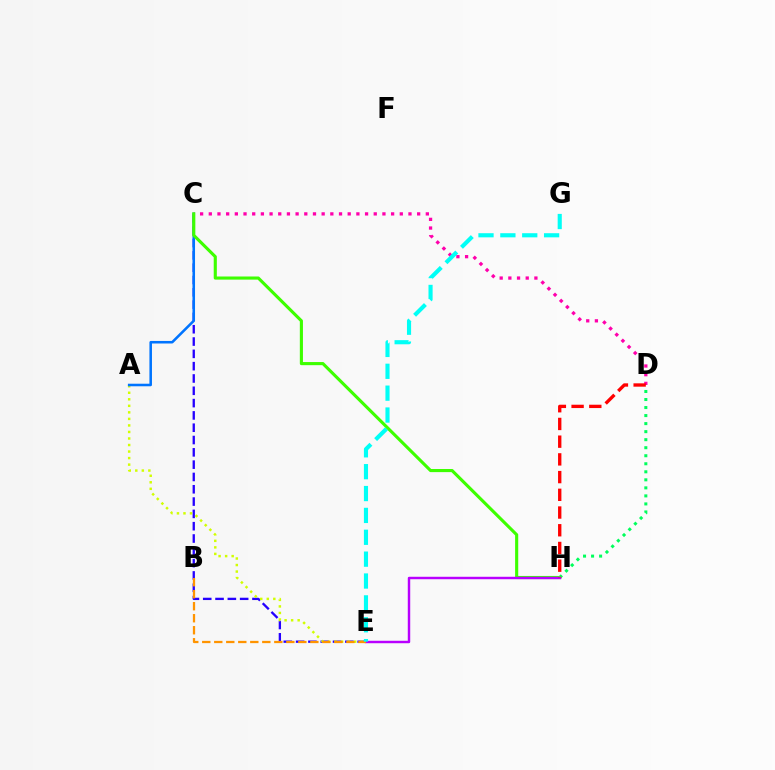{('C', 'E'): [{'color': '#2500ff', 'line_style': 'dashed', 'thickness': 1.67}], ('C', 'D'): [{'color': '#ff00ac', 'line_style': 'dotted', 'thickness': 2.36}], ('A', 'E'): [{'color': '#d1ff00', 'line_style': 'dotted', 'thickness': 1.77}], ('D', 'H'): [{'color': '#00ff5c', 'line_style': 'dotted', 'thickness': 2.18}, {'color': '#ff0000', 'line_style': 'dashed', 'thickness': 2.41}], ('A', 'C'): [{'color': '#0074ff', 'line_style': 'solid', 'thickness': 1.84}], ('C', 'H'): [{'color': '#3dff00', 'line_style': 'solid', 'thickness': 2.25}], ('E', 'H'): [{'color': '#b900ff', 'line_style': 'solid', 'thickness': 1.76}], ('B', 'E'): [{'color': '#ff9400', 'line_style': 'dashed', 'thickness': 1.63}], ('E', 'G'): [{'color': '#00fff6', 'line_style': 'dashed', 'thickness': 2.97}]}